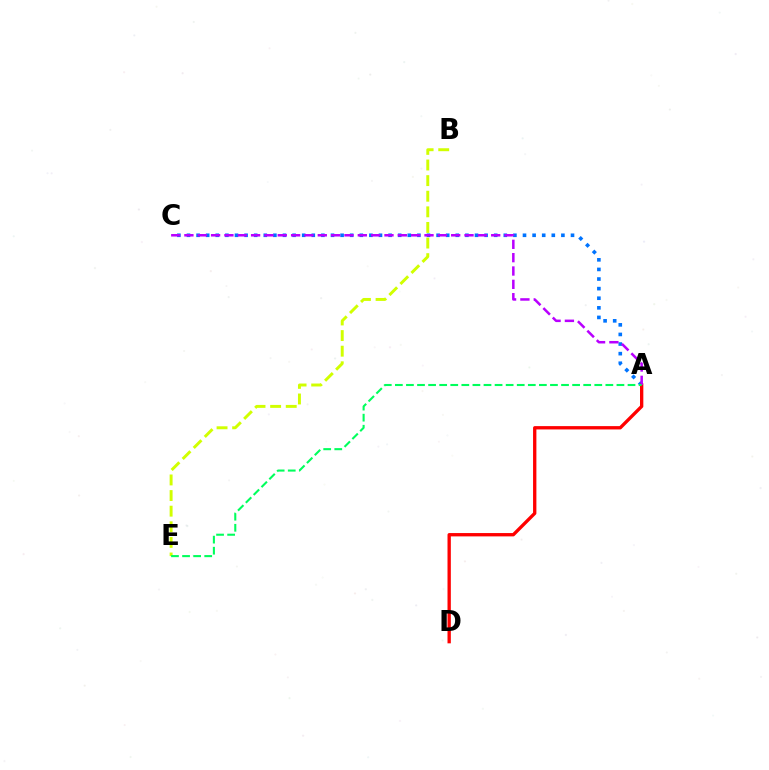{('A', 'C'): [{'color': '#0074ff', 'line_style': 'dotted', 'thickness': 2.61}, {'color': '#b900ff', 'line_style': 'dashed', 'thickness': 1.81}], ('A', 'D'): [{'color': '#ff0000', 'line_style': 'solid', 'thickness': 2.4}], ('B', 'E'): [{'color': '#d1ff00', 'line_style': 'dashed', 'thickness': 2.12}], ('A', 'E'): [{'color': '#00ff5c', 'line_style': 'dashed', 'thickness': 1.5}]}